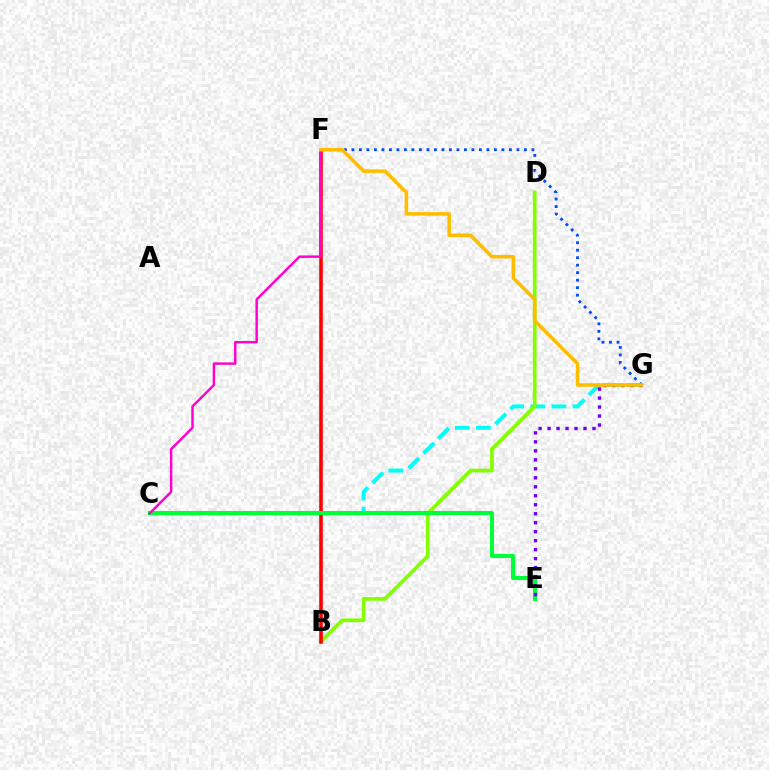{('C', 'G'): [{'color': '#00fff6', 'line_style': 'dashed', 'thickness': 2.86}], ('B', 'D'): [{'color': '#84ff00', 'line_style': 'solid', 'thickness': 2.69}], ('B', 'F'): [{'color': '#ff0000', 'line_style': 'solid', 'thickness': 2.59}], ('F', 'G'): [{'color': '#004bff', 'line_style': 'dotted', 'thickness': 2.04}, {'color': '#ffbd00', 'line_style': 'solid', 'thickness': 2.56}], ('C', 'E'): [{'color': '#00ff39', 'line_style': 'solid', 'thickness': 2.91}], ('E', 'G'): [{'color': '#7200ff', 'line_style': 'dotted', 'thickness': 2.44}], ('C', 'F'): [{'color': '#ff00cf', 'line_style': 'solid', 'thickness': 1.76}]}